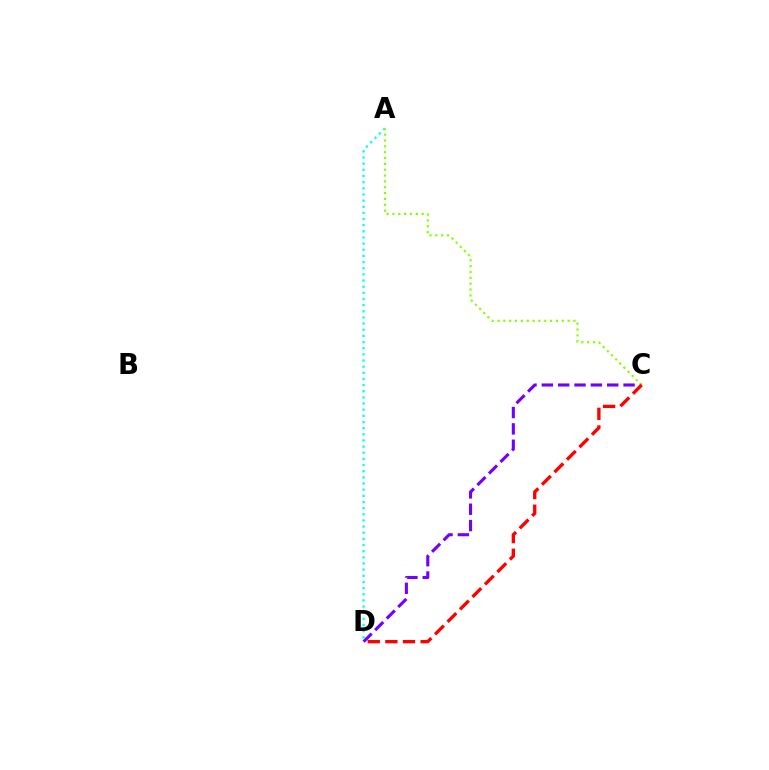{('C', 'D'): [{'color': '#7200ff', 'line_style': 'dashed', 'thickness': 2.22}, {'color': '#ff0000', 'line_style': 'dashed', 'thickness': 2.4}], ('A', 'D'): [{'color': '#00fff6', 'line_style': 'dotted', 'thickness': 1.67}], ('A', 'C'): [{'color': '#84ff00', 'line_style': 'dotted', 'thickness': 1.59}]}